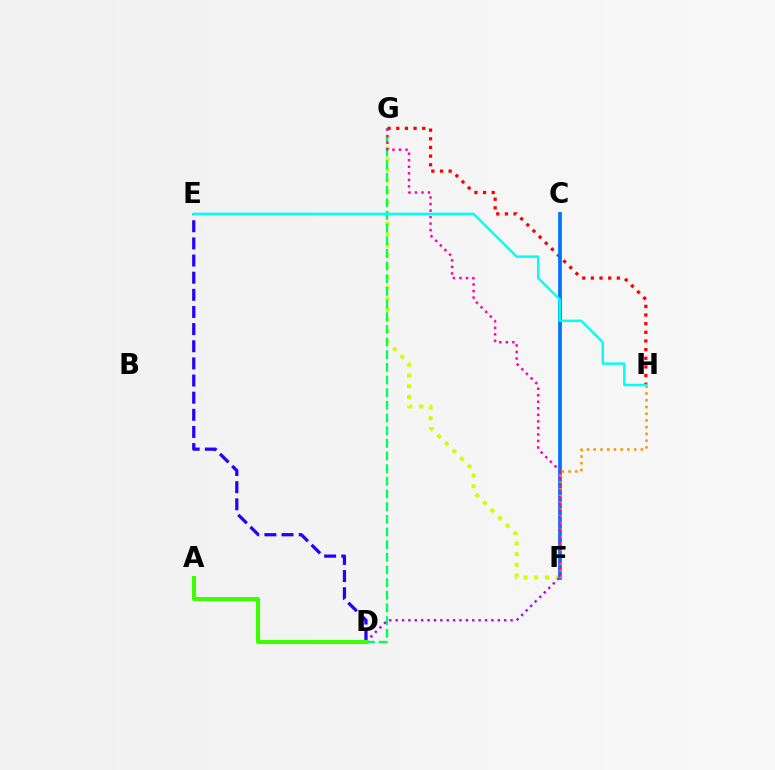{('F', 'G'): [{'color': '#d1ff00', 'line_style': 'dotted', 'thickness': 2.91}, {'color': '#ff00ac', 'line_style': 'dotted', 'thickness': 1.77}], ('D', 'G'): [{'color': '#00ff5c', 'line_style': 'dashed', 'thickness': 1.72}], ('D', 'E'): [{'color': '#2500ff', 'line_style': 'dashed', 'thickness': 2.33}], ('G', 'H'): [{'color': '#ff0000', 'line_style': 'dotted', 'thickness': 2.35}], ('D', 'F'): [{'color': '#b900ff', 'line_style': 'dotted', 'thickness': 1.73}], ('C', 'F'): [{'color': '#0074ff', 'line_style': 'solid', 'thickness': 2.7}], ('F', 'H'): [{'color': '#ff9400', 'line_style': 'dotted', 'thickness': 1.83}], ('A', 'D'): [{'color': '#3dff00', 'line_style': 'solid', 'thickness': 2.91}], ('E', 'H'): [{'color': '#00fff6', 'line_style': 'solid', 'thickness': 1.77}]}